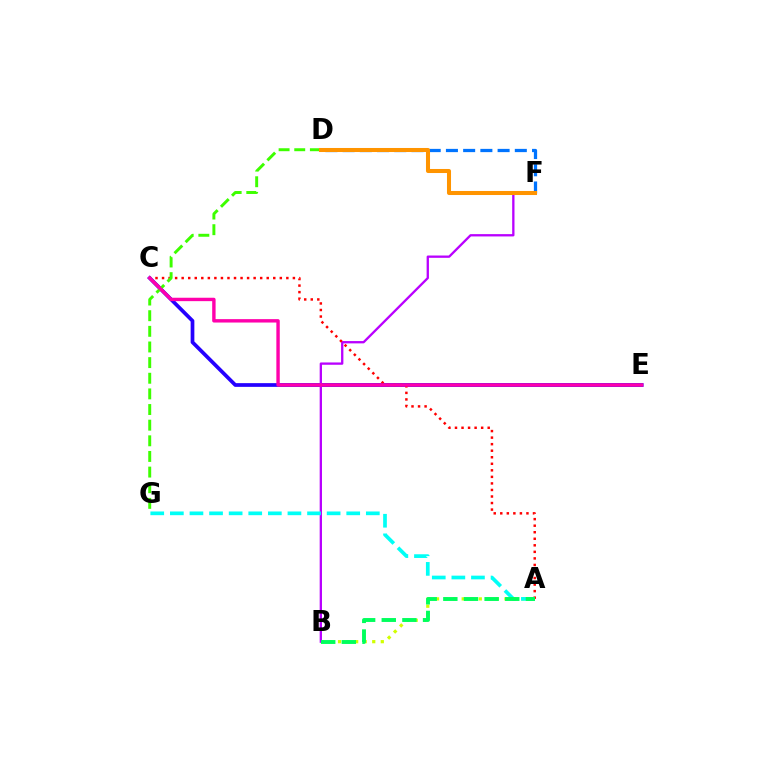{('A', 'B'): [{'color': '#d1ff00', 'line_style': 'dotted', 'thickness': 2.32}, {'color': '#00ff5c', 'line_style': 'dashed', 'thickness': 2.8}], ('D', 'F'): [{'color': '#0074ff', 'line_style': 'dashed', 'thickness': 2.34}, {'color': '#ff9400', 'line_style': 'solid', 'thickness': 2.91}], ('C', 'E'): [{'color': '#2500ff', 'line_style': 'solid', 'thickness': 2.68}, {'color': '#ff00ac', 'line_style': 'solid', 'thickness': 2.45}], ('B', 'F'): [{'color': '#b900ff', 'line_style': 'solid', 'thickness': 1.66}], ('A', 'C'): [{'color': '#ff0000', 'line_style': 'dotted', 'thickness': 1.78}], ('D', 'G'): [{'color': '#3dff00', 'line_style': 'dashed', 'thickness': 2.12}], ('A', 'G'): [{'color': '#00fff6', 'line_style': 'dashed', 'thickness': 2.66}]}